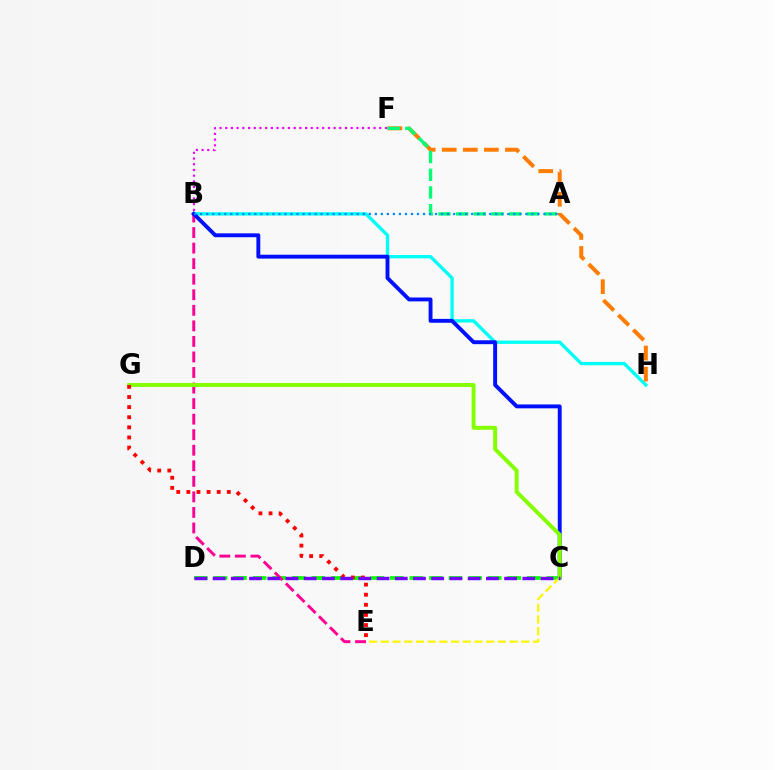{('B', 'H'): [{'color': '#00fff6', 'line_style': 'solid', 'thickness': 2.41}], ('C', 'D'): [{'color': '#08ff00', 'line_style': 'dashed', 'thickness': 2.66}, {'color': '#7200ff', 'line_style': 'dashed', 'thickness': 2.48}], ('C', 'E'): [{'color': '#fcf500', 'line_style': 'dashed', 'thickness': 1.59}], ('B', 'F'): [{'color': '#ee00ff', 'line_style': 'dotted', 'thickness': 1.55}], ('B', 'E'): [{'color': '#ff0094', 'line_style': 'dashed', 'thickness': 2.11}], ('F', 'H'): [{'color': '#ff7c00', 'line_style': 'dashed', 'thickness': 2.86}], ('A', 'F'): [{'color': '#00ff74', 'line_style': 'dashed', 'thickness': 2.4}], ('B', 'C'): [{'color': '#0010ff', 'line_style': 'solid', 'thickness': 2.8}], ('A', 'B'): [{'color': '#008cff', 'line_style': 'dotted', 'thickness': 1.64}], ('C', 'G'): [{'color': '#84ff00', 'line_style': 'solid', 'thickness': 2.84}], ('E', 'G'): [{'color': '#ff0000', 'line_style': 'dotted', 'thickness': 2.75}]}